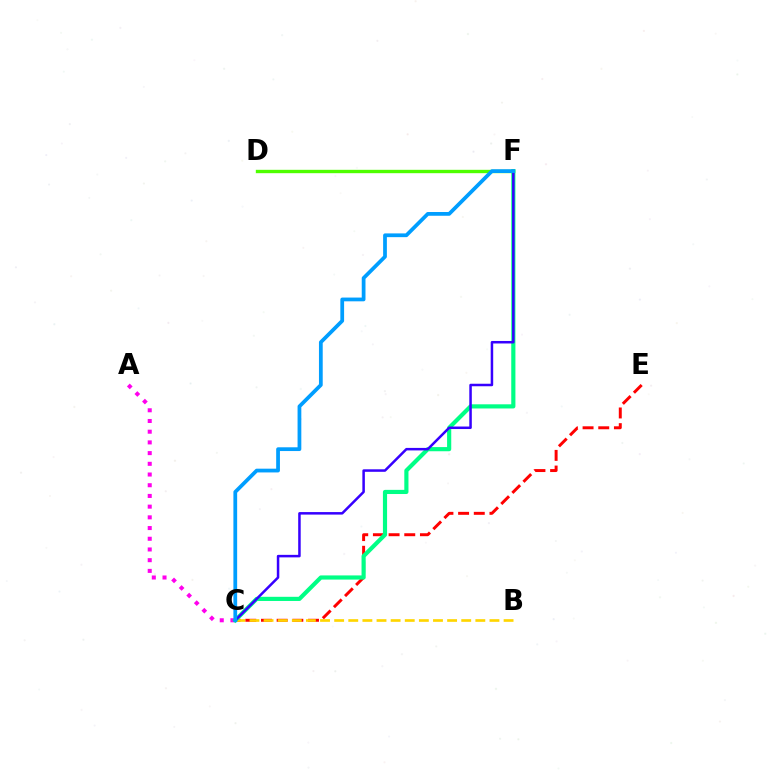{('A', 'C'): [{'color': '#ff00ed', 'line_style': 'dotted', 'thickness': 2.91}], ('C', 'E'): [{'color': '#ff0000', 'line_style': 'dashed', 'thickness': 2.13}], ('B', 'C'): [{'color': '#ffd500', 'line_style': 'dashed', 'thickness': 1.92}], ('C', 'F'): [{'color': '#00ff86', 'line_style': 'solid', 'thickness': 3.0}, {'color': '#3700ff', 'line_style': 'solid', 'thickness': 1.81}, {'color': '#009eff', 'line_style': 'solid', 'thickness': 2.7}], ('D', 'F'): [{'color': '#4fff00', 'line_style': 'solid', 'thickness': 2.42}]}